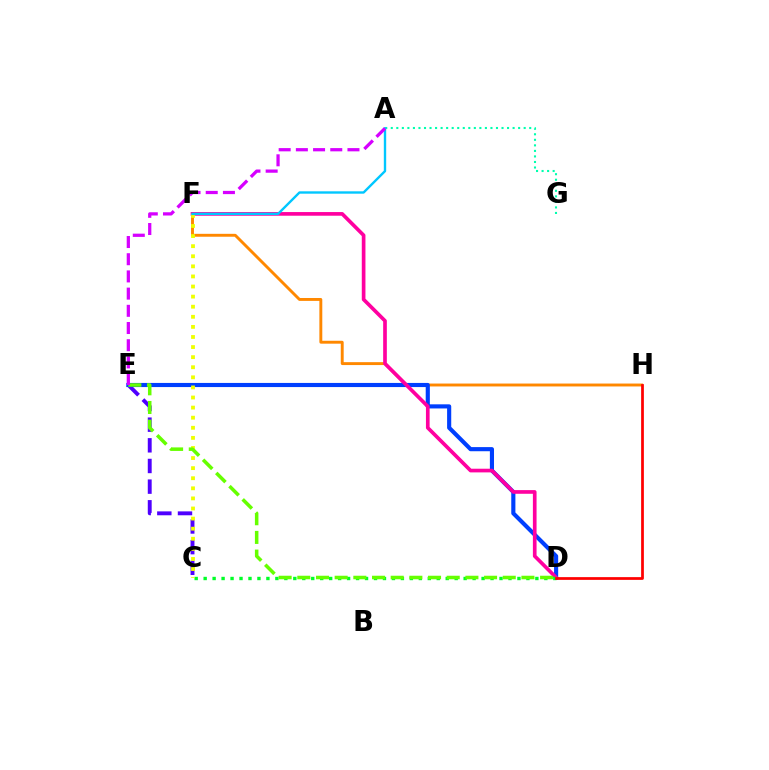{('C', 'E'): [{'color': '#4f00ff', 'line_style': 'dashed', 'thickness': 2.81}], ('F', 'H'): [{'color': '#ff8800', 'line_style': 'solid', 'thickness': 2.09}], ('D', 'E'): [{'color': '#003fff', 'line_style': 'solid', 'thickness': 2.97}, {'color': '#66ff00', 'line_style': 'dashed', 'thickness': 2.54}], ('D', 'F'): [{'color': '#ff00a0', 'line_style': 'solid', 'thickness': 2.64}], ('C', 'D'): [{'color': '#00ff27', 'line_style': 'dotted', 'thickness': 2.44}], ('A', 'G'): [{'color': '#00ffaf', 'line_style': 'dotted', 'thickness': 1.5}], ('C', 'F'): [{'color': '#eeff00', 'line_style': 'dotted', 'thickness': 2.74}], ('D', 'H'): [{'color': '#ff0000', 'line_style': 'solid', 'thickness': 1.97}], ('A', 'F'): [{'color': '#00c7ff', 'line_style': 'solid', 'thickness': 1.71}], ('A', 'E'): [{'color': '#d600ff', 'line_style': 'dashed', 'thickness': 2.34}]}